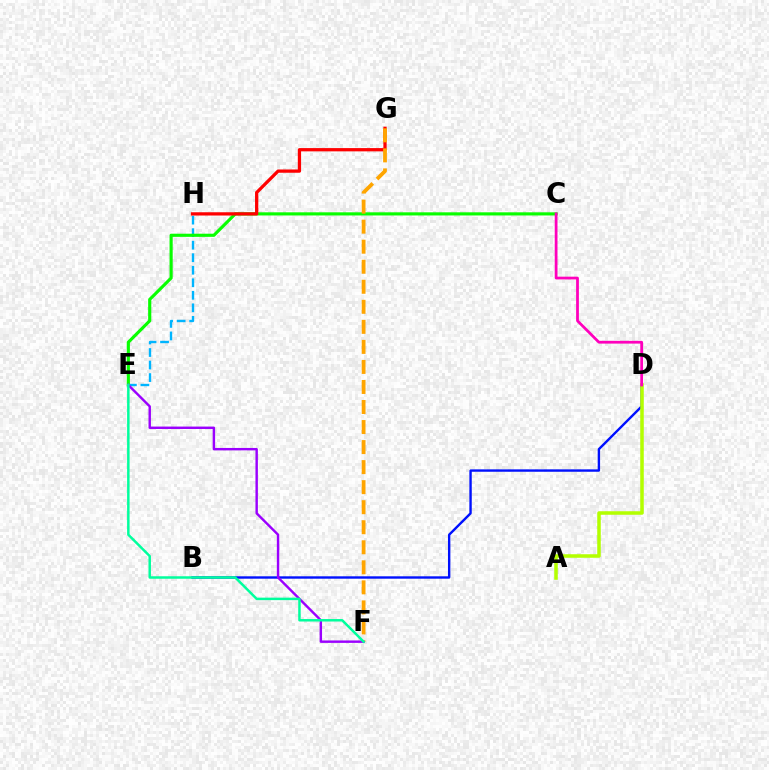{('E', 'H'): [{'color': '#00b5ff', 'line_style': 'dashed', 'thickness': 1.7}], ('B', 'D'): [{'color': '#0010ff', 'line_style': 'solid', 'thickness': 1.72}], ('C', 'E'): [{'color': '#08ff00', 'line_style': 'solid', 'thickness': 2.26}], ('E', 'F'): [{'color': '#9b00ff', 'line_style': 'solid', 'thickness': 1.75}, {'color': '#00ff9d', 'line_style': 'solid', 'thickness': 1.79}], ('G', 'H'): [{'color': '#ff0000', 'line_style': 'solid', 'thickness': 2.35}], ('A', 'D'): [{'color': '#b3ff00', 'line_style': 'solid', 'thickness': 2.55}], ('C', 'D'): [{'color': '#ff00bd', 'line_style': 'solid', 'thickness': 1.99}], ('F', 'G'): [{'color': '#ffa500', 'line_style': 'dashed', 'thickness': 2.72}]}